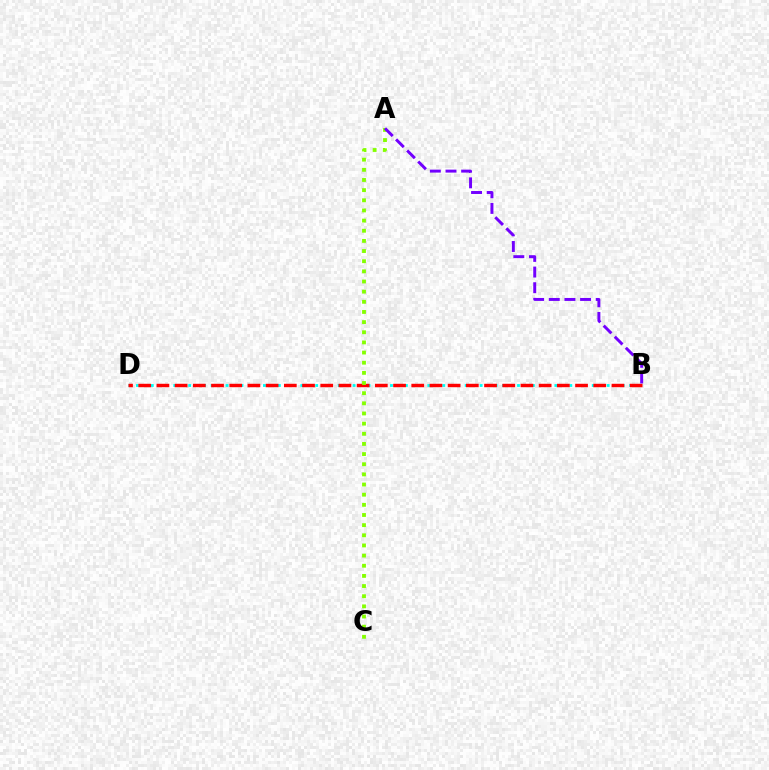{('B', 'D'): [{'color': '#00fff6', 'line_style': 'dotted', 'thickness': 2.03}, {'color': '#ff0000', 'line_style': 'dashed', 'thickness': 2.47}], ('A', 'C'): [{'color': '#84ff00', 'line_style': 'dotted', 'thickness': 2.76}], ('A', 'B'): [{'color': '#7200ff', 'line_style': 'dashed', 'thickness': 2.13}]}